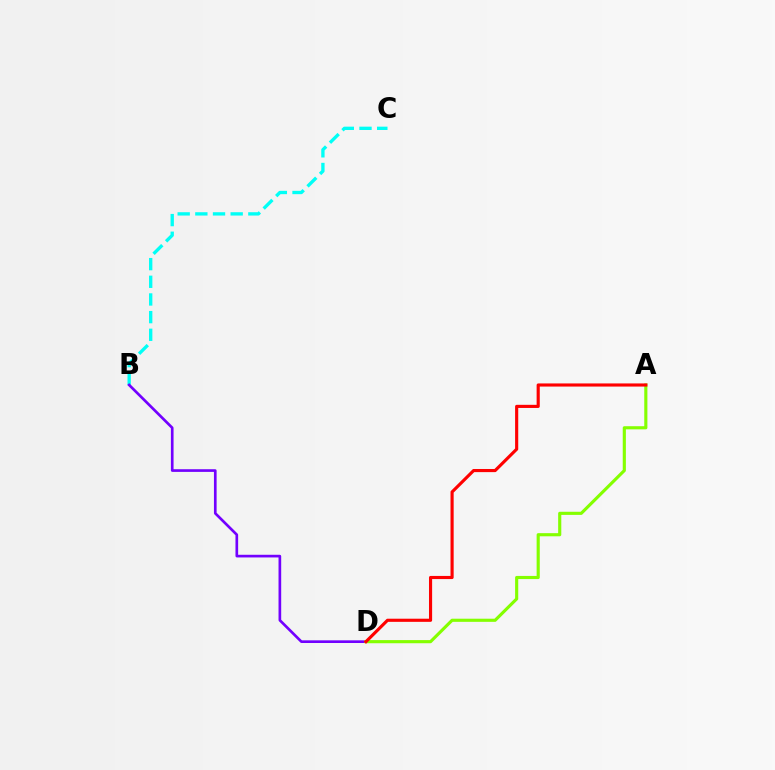{('B', 'C'): [{'color': '#00fff6', 'line_style': 'dashed', 'thickness': 2.4}], ('B', 'D'): [{'color': '#7200ff', 'line_style': 'solid', 'thickness': 1.92}], ('A', 'D'): [{'color': '#84ff00', 'line_style': 'solid', 'thickness': 2.25}, {'color': '#ff0000', 'line_style': 'solid', 'thickness': 2.26}]}